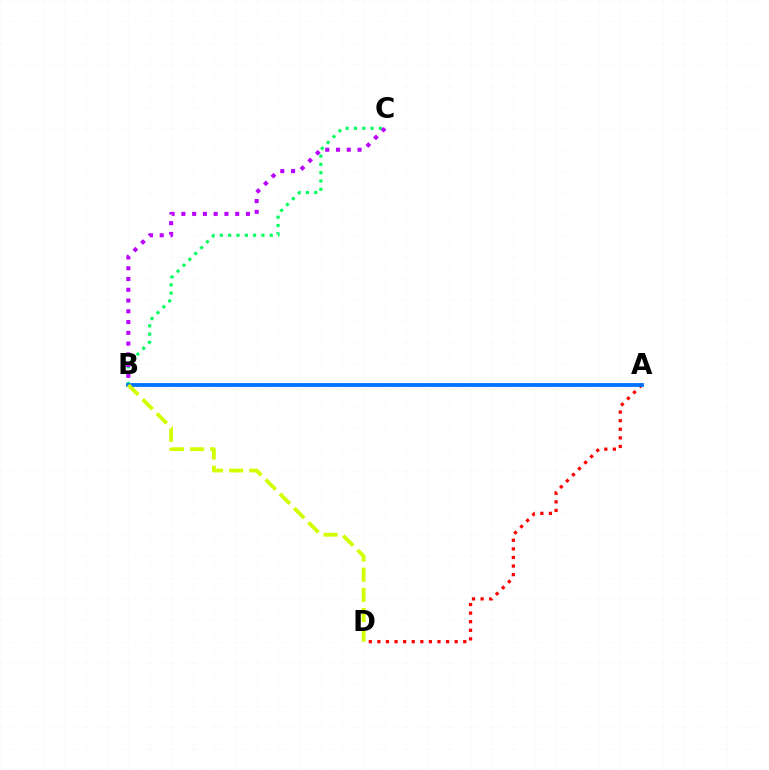{('B', 'C'): [{'color': '#00ff5c', 'line_style': 'dotted', 'thickness': 2.26}, {'color': '#b900ff', 'line_style': 'dotted', 'thickness': 2.92}], ('A', 'D'): [{'color': '#ff0000', 'line_style': 'dotted', 'thickness': 2.33}], ('A', 'B'): [{'color': '#0074ff', 'line_style': 'solid', 'thickness': 2.76}], ('B', 'D'): [{'color': '#d1ff00', 'line_style': 'dashed', 'thickness': 2.74}]}